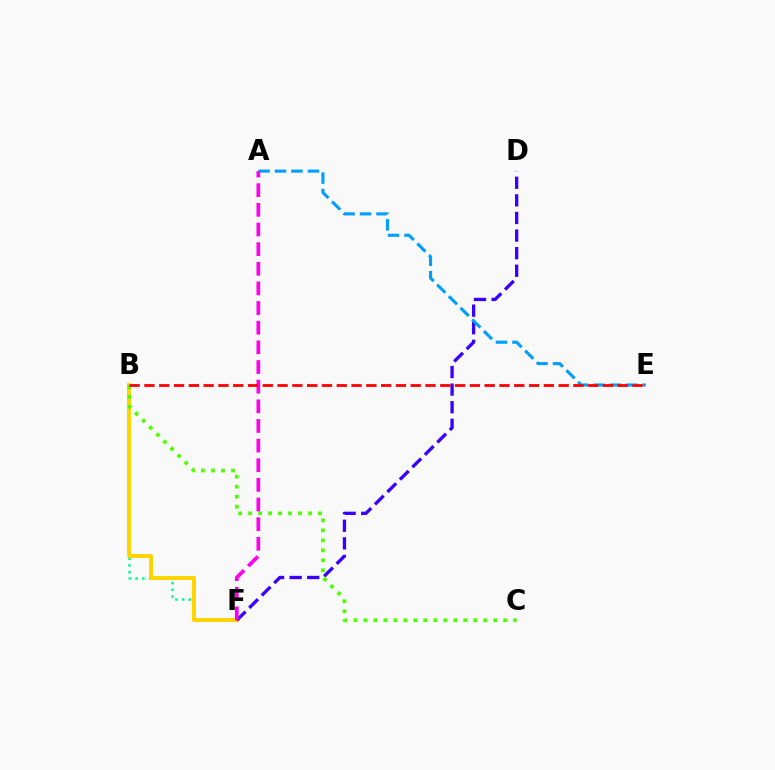{('B', 'F'): [{'color': '#00ff86', 'line_style': 'dotted', 'thickness': 1.83}, {'color': '#ffd500', 'line_style': 'solid', 'thickness': 2.86}], ('D', 'F'): [{'color': '#3700ff', 'line_style': 'dashed', 'thickness': 2.39}], ('A', 'E'): [{'color': '#009eff', 'line_style': 'dashed', 'thickness': 2.24}], ('B', 'C'): [{'color': '#4fff00', 'line_style': 'dotted', 'thickness': 2.71}], ('A', 'F'): [{'color': '#ff00ed', 'line_style': 'dashed', 'thickness': 2.67}], ('B', 'E'): [{'color': '#ff0000', 'line_style': 'dashed', 'thickness': 2.01}]}